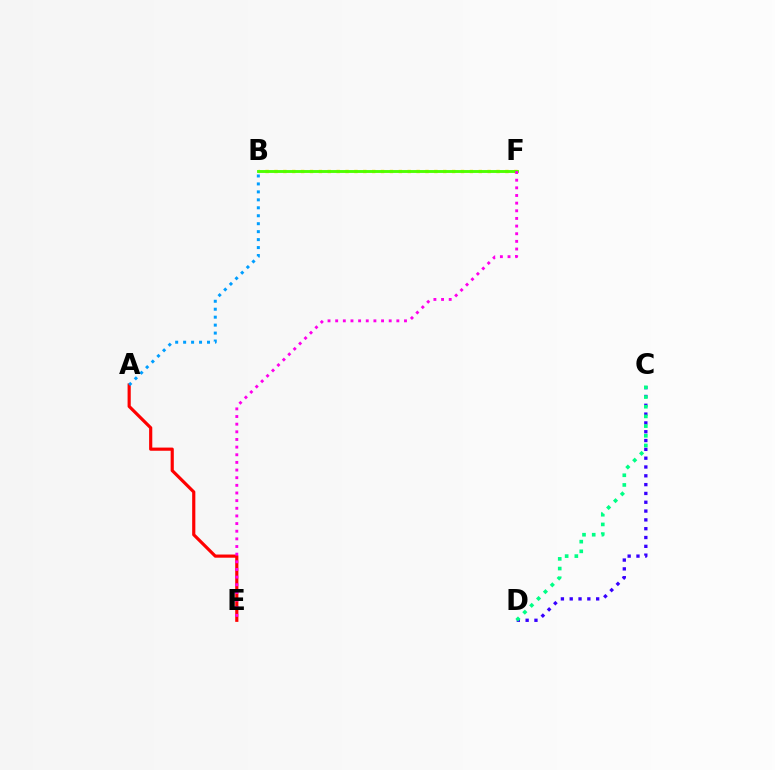{('A', 'E'): [{'color': '#ff0000', 'line_style': 'solid', 'thickness': 2.28}], ('A', 'B'): [{'color': '#009eff', 'line_style': 'dotted', 'thickness': 2.16}], ('C', 'D'): [{'color': '#3700ff', 'line_style': 'dotted', 'thickness': 2.4}, {'color': '#00ff86', 'line_style': 'dotted', 'thickness': 2.63}], ('B', 'F'): [{'color': '#ffd500', 'line_style': 'dotted', 'thickness': 2.41}, {'color': '#4fff00', 'line_style': 'solid', 'thickness': 2.08}], ('E', 'F'): [{'color': '#ff00ed', 'line_style': 'dotted', 'thickness': 2.08}]}